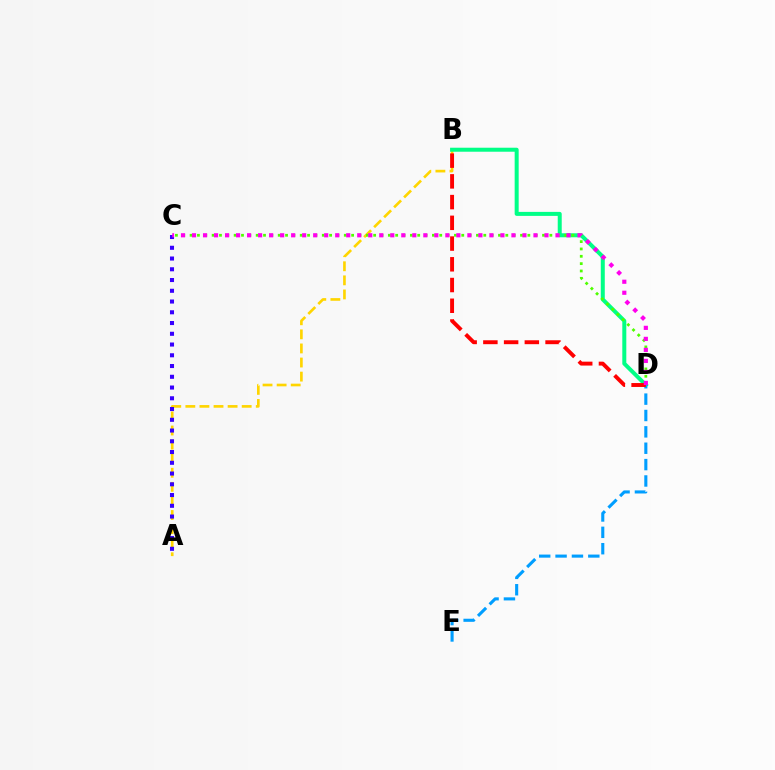{('A', 'B'): [{'color': '#ffd500', 'line_style': 'dashed', 'thickness': 1.91}], ('B', 'D'): [{'color': '#00ff86', 'line_style': 'solid', 'thickness': 2.88}, {'color': '#ff0000', 'line_style': 'dashed', 'thickness': 2.82}], ('D', 'E'): [{'color': '#009eff', 'line_style': 'dashed', 'thickness': 2.22}], ('C', 'D'): [{'color': '#4fff00', 'line_style': 'dotted', 'thickness': 1.99}, {'color': '#ff00ed', 'line_style': 'dotted', 'thickness': 2.99}], ('A', 'C'): [{'color': '#3700ff', 'line_style': 'dotted', 'thickness': 2.92}]}